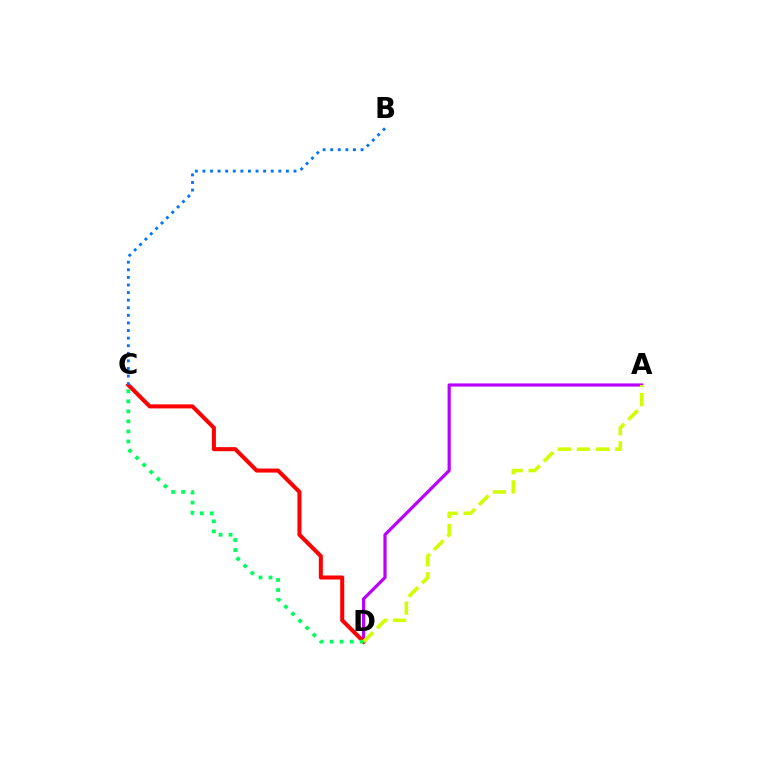{('A', 'D'): [{'color': '#b900ff', 'line_style': 'solid', 'thickness': 2.29}, {'color': '#d1ff00', 'line_style': 'dashed', 'thickness': 2.59}], ('C', 'D'): [{'color': '#ff0000', 'line_style': 'solid', 'thickness': 2.91}, {'color': '#00ff5c', 'line_style': 'dotted', 'thickness': 2.72}], ('B', 'C'): [{'color': '#0074ff', 'line_style': 'dotted', 'thickness': 2.06}]}